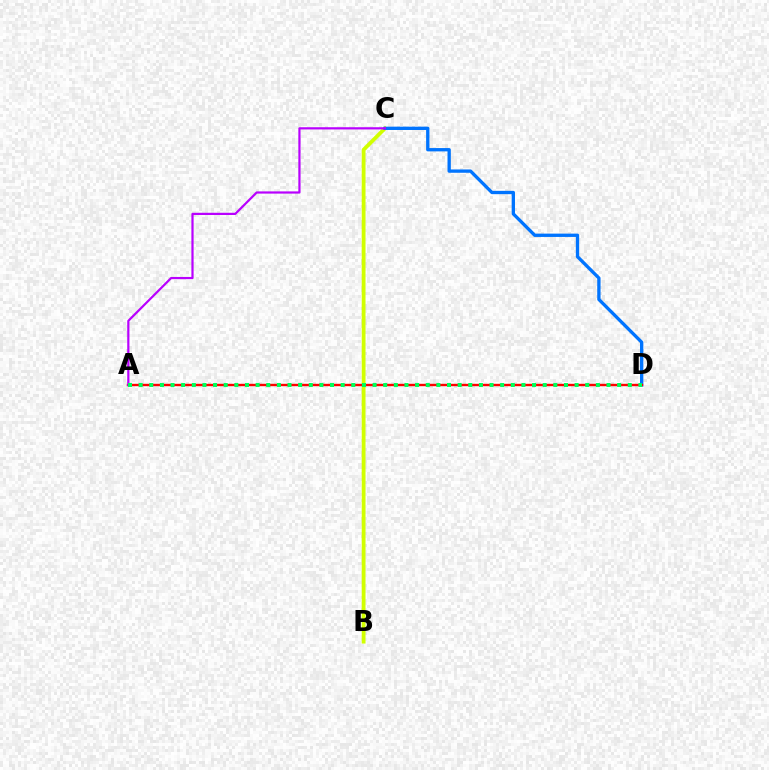{('B', 'C'): [{'color': '#d1ff00', 'line_style': 'solid', 'thickness': 2.74}], ('C', 'D'): [{'color': '#0074ff', 'line_style': 'solid', 'thickness': 2.39}], ('A', 'D'): [{'color': '#ff0000', 'line_style': 'solid', 'thickness': 1.72}, {'color': '#00ff5c', 'line_style': 'dotted', 'thickness': 2.89}], ('A', 'C'): [{'color': '#b900ff', 'line_style': 'solid', 'thickness': 1.59}]}